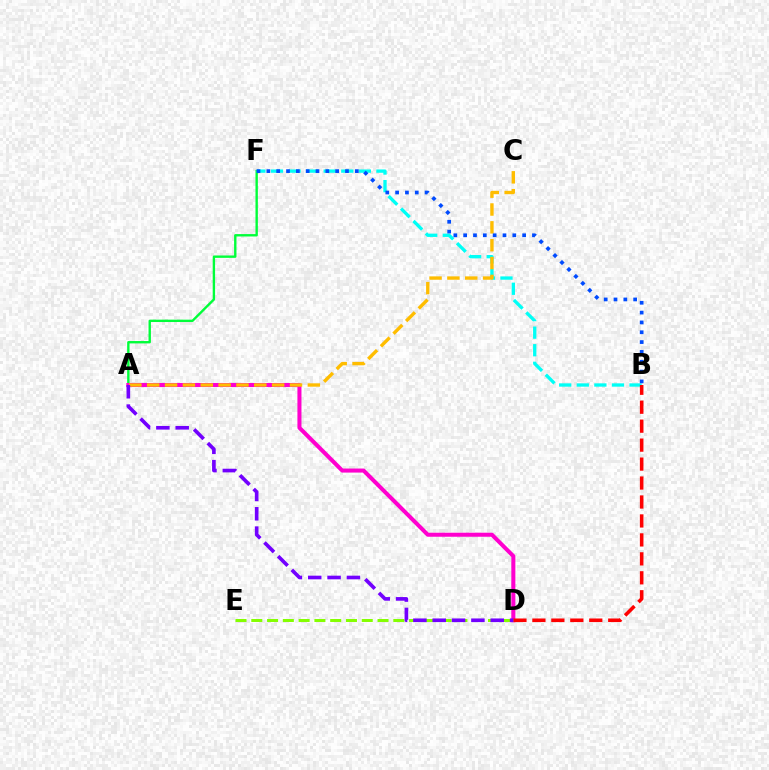{('A', 'F'): [{'color': '#00ff39', 'line_style': 'solid', 'thickness': 1.71}], ('A', 'D'): [{'color': '#ff00cf', 'line_style': 'solid', 'thickness': 2.91}, {'color': '#7200ff', 'line_style': 'dashed', 'thickness': 2.63}], ('D', 'E'): [{'color': '#84ff00', 'line_style': 'dashed', 'thickness': 2.14}], ('B', 'F'): [{'color': '#00fff6', 'line_style': 'dashed', 'thickness': 2.39}, {'color': '#004bff', 'line_style': 'dotted', 'thickness': 2.67}], ('B', 'D'): [{'color': '#ff0000', 'line_style': 'dashed', 'thickness': 2.58}], ('A', 'C'): [{'color': '#ffbd00', 'line_style': 'dashed', 'thickness': 2.43}]}